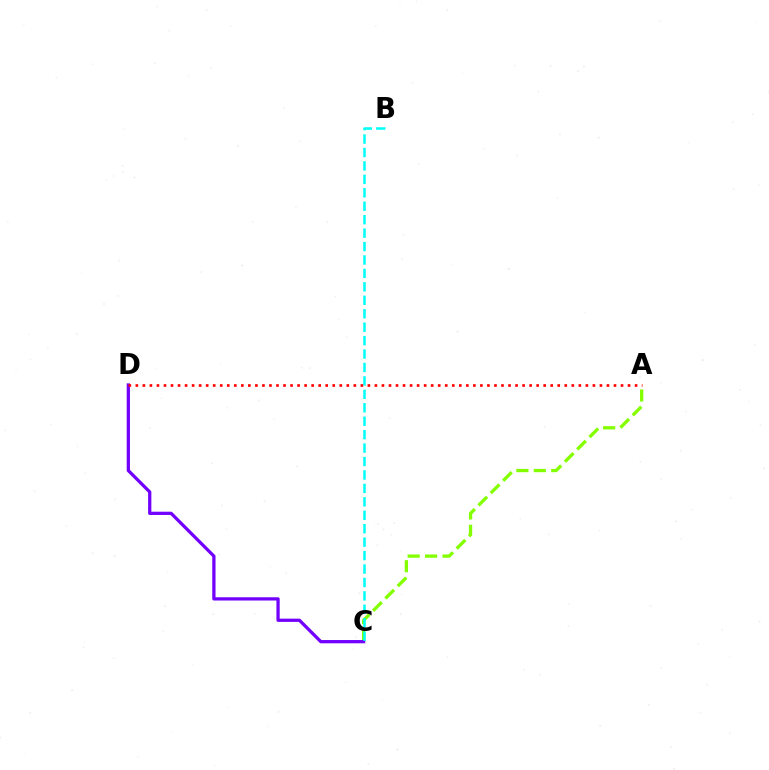{('A', 'C'): [{'color': '#84ff00', 'line_style': 'dashed', 'thickness': 2.37}], ('C', 'D'): [{'color': '#7200ff', 'line_style': 'solid', 'thickness': 2.35}], ('B', 'C'): [{'color': '#00fff6', 'line_style': 'dashed', 'thickness': 1.83}], ('A', 'D'): [{'color': '#ff0000', 'line_style': 'dotted', 'thickness': 1.91}]}